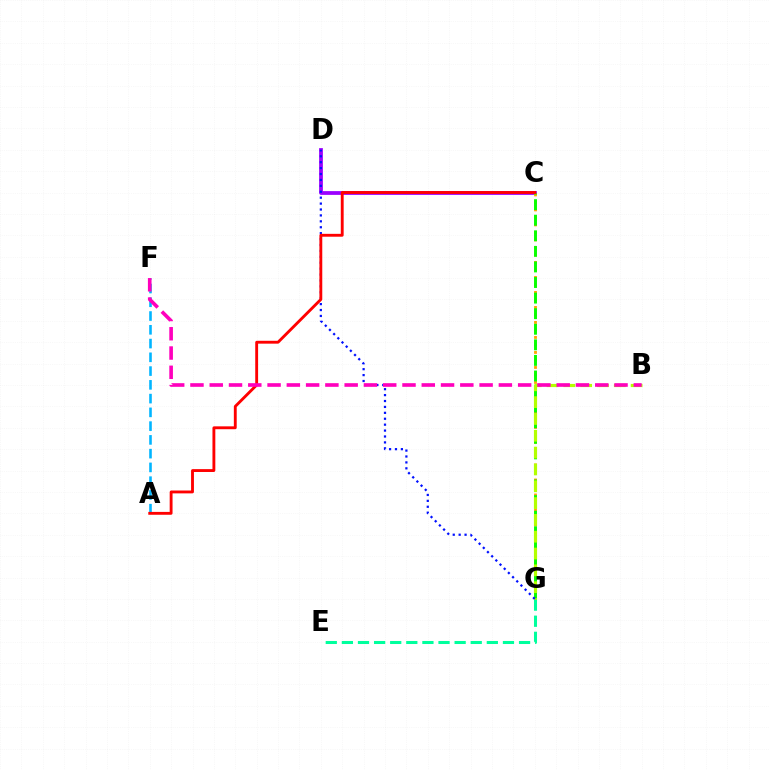{('A', 'F'): [{'color': '#00b5ff', 'line_style': 'dashed', 'thickness': 1.87}], ('C', 'D'): [{'color': '#9b00ff', 'line_style': 'solid', 'thickness': 2.71}], ('C', 'G'): [{'color': '#ffa500', 'line_style': 'dotted', 'thickness': 2.04}, {'color': '#08ff00', 'line_style': 'dashed', 'thickness': 2.12}], ('E', 'G'): [{'color': '#00ff9d', 'line_style': 'dashed', 'thickness': 2.19}], ('B', 'G'): [{'color': '#b3ff00', 'line_style': 'dashed', 'thickness': 2.29}], ('D', 'G'): [{'color': '#0010ff', 'line_style': 'dotted', 'thickness': 1.61}], ('A', 'C'): [{'color': '#ff0000', 'line_style': 'solid', 'thickness': 2.06}], ('B', 'F'): [{'color': '#ff00bd', 'line_style': 'dashed', 'thickness': 2.62}]}